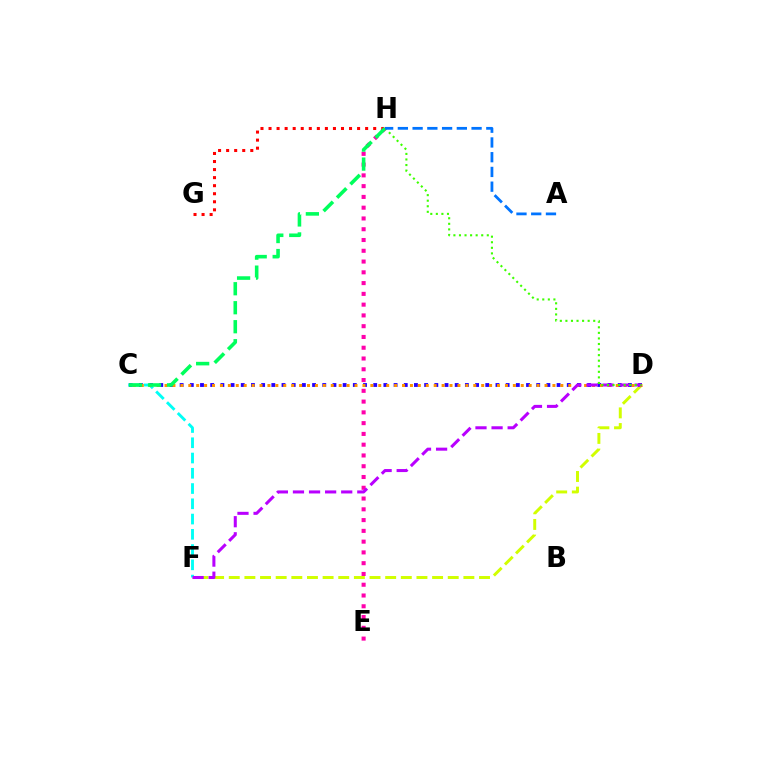{('D', 'F'): [{'color': '#d1ff00', 'line_style': 'dashed', 'thickness': 2.12}, {'color': '#b900ff', 'line_style': 'dashed', 'thickness': 2.19}], ('C', 'D'): [{'color': '#2500ff', 'line_style': 'dotted', 'thickness': 2.77}, {'color': '#ff9400', 'line_style': 'dotted', 'thickness': 2.15}], ('C', 'F'): [{'color': '#00fff6', 'line_style': 'dashed', 'thickness': 2.07}], ('E', 'H'): [{'color': '#ff00ac', 'line_style': 'dotted', 'thickness': 2.93}], ('G', 'H'): [{'color': '#ff0000', 'line_style': 'dotted', 'thickness': 2.19}], ('C', 'H'): [{'color': '#00ff5c', 'line_style': 'dashed', 'thickness': 2.58}], ('D', 'H'): [{'color': '#3dff00', 'line_style': 'dotted', 'thickness': 1.51}], ('A', 'H'): [{'color': '#0074ff', 'line_style': 'dashed', 'thickness': 2.0}]}